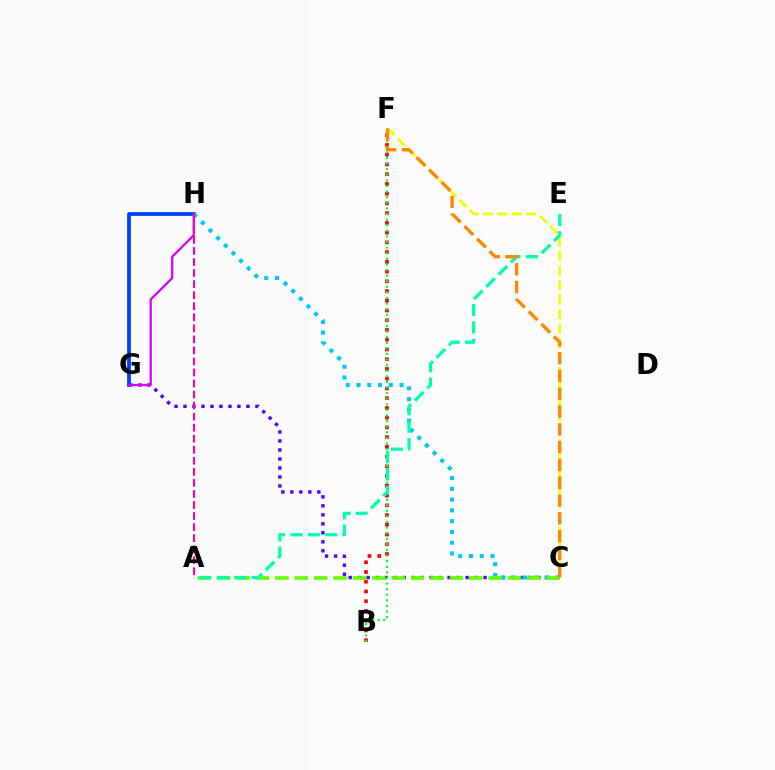{('B', 'F'): [{'color': '#ff0000', 'line_style': 'dotted', 'thickness': 2.65}, {'color': '#00ff27', 'line_style': 'dotted', 'thickness': 1.52}], ('C', 'F'): [{'color': '#eeff00', 'line_style': 'dashed', 'thickness': 1.97}, {'color': '#ff8800', 'line_style': 'dashed', 'thickness': 2.42}], ('C', 'G'): [{'color': '#4f00ff', 'line_style': 'dotted', 'thickness': 2.44}], ('G', 'H'): [{'color': '#003fff', 'line_style': 'solid', 'thickness': 2.73}, {'color': '#d600ff', 'line_style': 'solid', 'thickness': 1.64}], ('C', 'H'): [{'color': '#00c7ff', 'line_style': 'dotted', 'thickness': 2.93}], ('A', 'C'): [{'color': '#66ff00', 'line_style': 'dashed', 'thickness': 2.63}], ('A', 'E'): [{'color': '#00ffaf', 'line_style': 'dashed', 'thickness': 2.35}], ('A', 'H'): [{'color': '#ff00a0', 'line_style': 'dashed', 'thickness': 1.5}]}